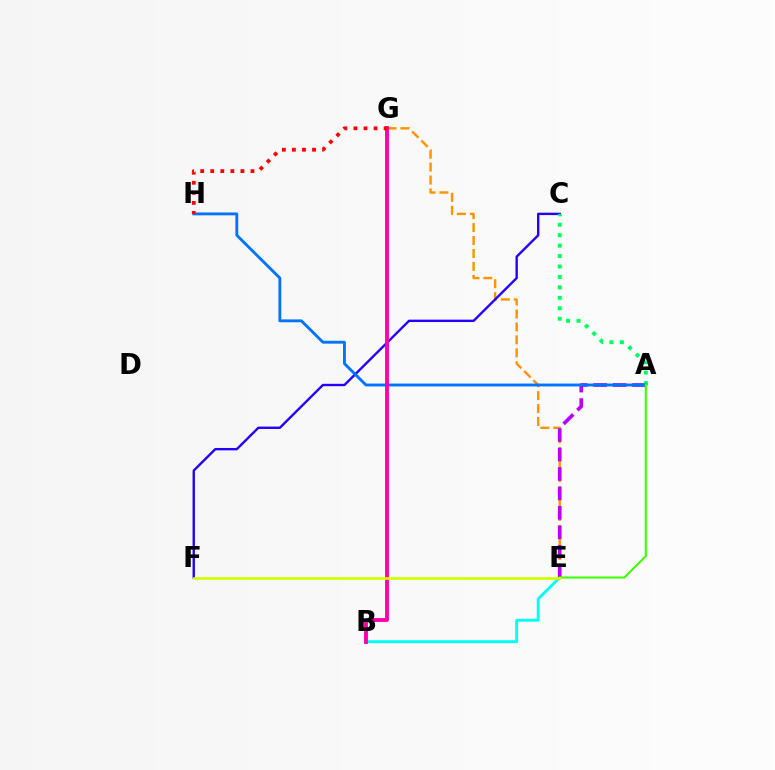{('E', 'G'): [{'color': '#ff9400', 'line_style': 'dashed', 'thickness': 1.76}], ('B', 'E'): [{'color': '#00fff6', 'line_style': 'solid', 'thickness': 2.07}], ('A', 'E'): [{'color': '#b900ff', 'line_style': 'dashed', 'thickness': 2.64}, {'color': '#3dff00', 'line_style': 'solid', 'thickness': 1.51}], ('C', 'F'): [{'color': '#2500ff', 'line_style': 'solid', 'thickness': 1.72}], ('A', 'C'): [{'color': '#00ff5c', 'line_style': 'dotted', 'thickness': 2.84}], ('A', 'H'): [{'color': '#0074ff', 'line_style': 'solid', 'thickness': 2.07}], ('B', 'G'): [{'color': '#ff00ac', 'line_style': 'solid', 'thickness': 2.79}], ('G', 'H'): [{'color': '#ff0000', 'line_style': 'dotted', 'thickness': 2.73}], ('E', 'F'): [{'color': '#d1ff00', 'line_style': 'solid', 'thickness': 1.95}]}